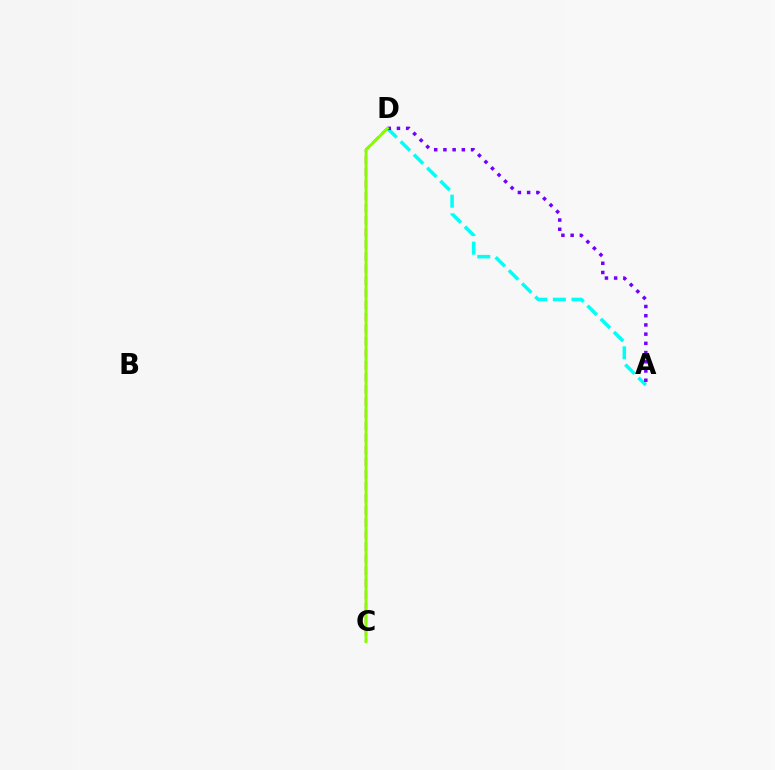{('A', 'D'): [{'color': '#00fff6', 'line_style': 'dashed', 'thickness': 2.53}, {'color': '#7200ff', 'line_style': 'dotted', 'thickness': 2.5}], ('C', 'D'): [{'color': '#ff0000', 'line_style': 'dashed', 'thickness': 1.64}, {'color': '#84ff00', 'line_style': 'solid', 'thickness': 2.0}]}